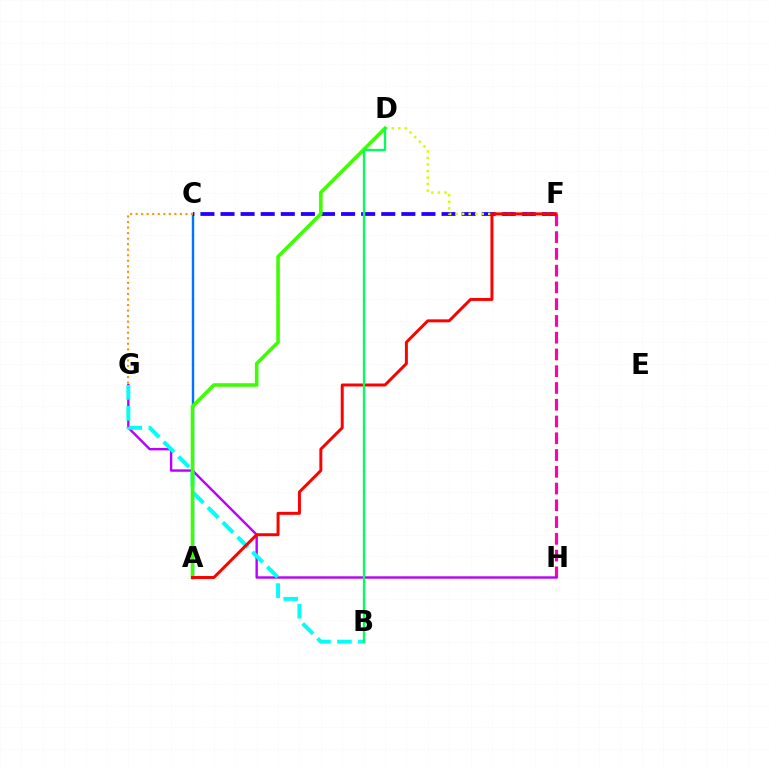{('A', 'C'): [{'color': '#0074ff', 'line_style': 'solid', 'thickness': 1.75}], ('F', 'H'): [{'color': '#ff00ac', 'line_style': 'dashed', 'thickness': 2.28}], ('C', 'F'): [{'color': '#2500ff', 'line_style': 'dashed', 'thickness': 2.73}], ('G', 'H'): [{'color': '#b900ff', 'line_style': 'solid', 'thickness': 1.73}], ('D', 'F'): [{'color': '#d1ff00', 'line_style': 'dotted', 'thickness': 1.77}], ('B', 'G'): [{'color': '#00fff6', 'line_style': 'dashed', 'thickness': 2.85}], ('C', 'G'): [{'color': '#ff9400', 'line_style': 'dotted', 'thickness': 1.5}], ('A', 'D'): [{'color': '#3dff00', 'line_style': 'solid', 'thickness': 2.57}], ('A', 'F'): [{'color': '#ff0000', 'line_style': 'solid', 'thickness': 2.14}], ('B', 'D'): [{'color': '#00ff5c', 'line_style': 'solid', 'thickness': 1.67}]}